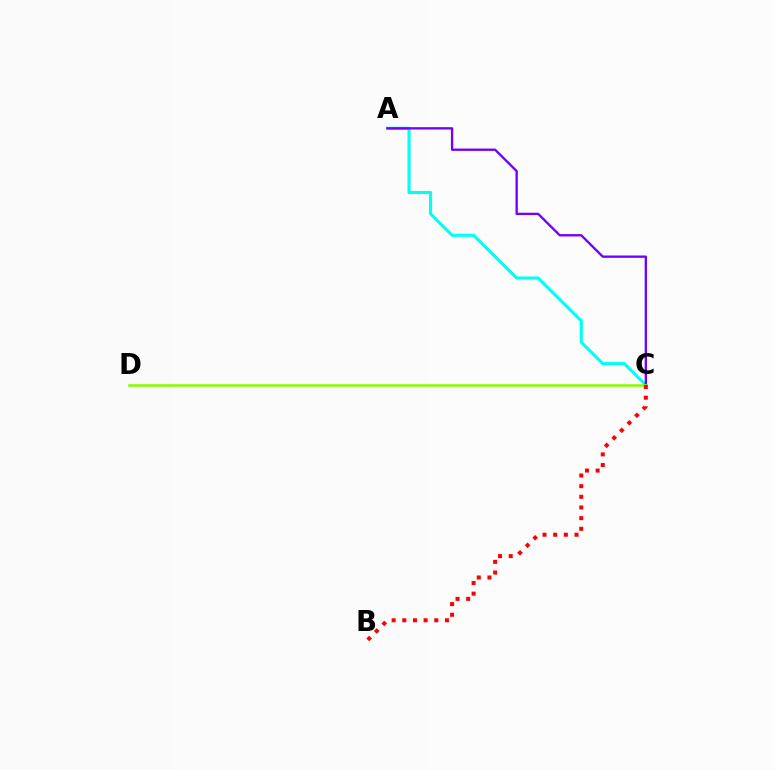{('A', 'C'): [{'color': '#00fff6', 'line_style': 'solid', 'thickness': 2.24}, {'color': '#7200ff', 'line_style': 'solid', 'thickness': 1.68}], ('C', 'D'): [{'color': '#84ff00', 'line_style': 'solid', 'thickness': 1.85}], ('B', 'C'): [{'color': '#ff0000', 'line_style': 'dotted', 'thickness': 2.9}]}